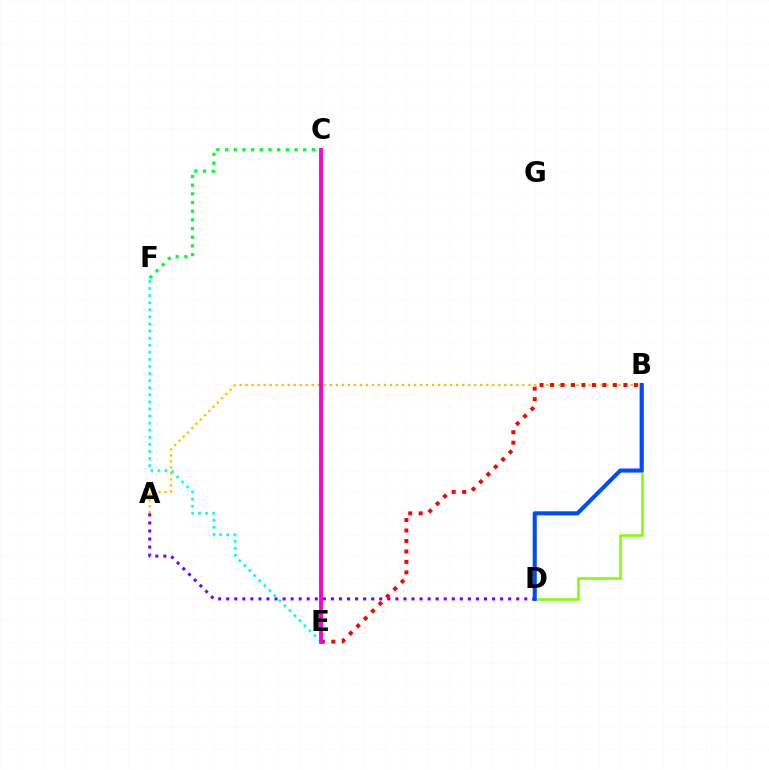{('A', 'B'): [{'color': '#ffbd00', 'line_style': 'dotted', 'thickness': 1.63}], ('E', 'F'): [{'color': '#00fff6', 'line_style': 'dotted', 'thickness': 1.92}], ('C', 'F'): [{'color': '#00ff39', 'line_style': 'dotted', 'thickness': 2.36}], ('B', 'E'): [{'color': '#ff0000', 'line_style': 'dotted', 'thickness': 2.85}], ('C', 'E'): [{'color': '#ff00cf', 'line_style': 'solid', 'thickness': 2.78}], ('B', 'D'): [{'color': '#84ff00', 'line_style': 'solid', 'thickness': 1.88}, {'color': '#004bff', 'line_style': 'solid', 'thickness': 2.94}], ('A', 'D'): [{'color': '#7200ff', 'line_style': 'dotted', 'thickness': 2.19}]}